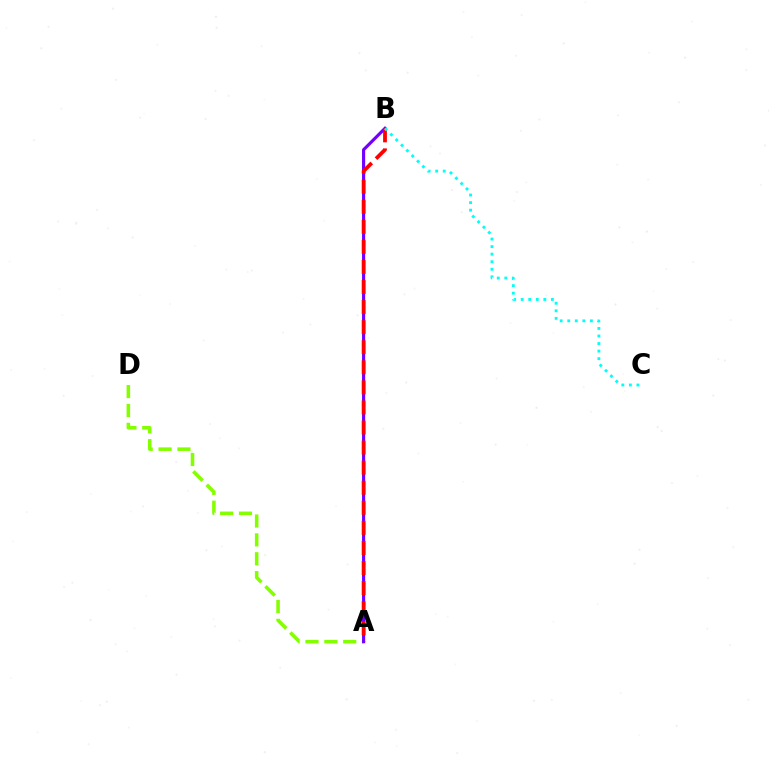{('A', 'D'): [{'color': '#84ff00', 'line_style': 'dashed', 'thickness': 2.56}], ('A', 'B'): [{'color': '#7200ff', 'line_style': 'solid', 'thickness': 2.27}, {'color': '#ff0000', 'line_style': 'dashed', 'thickness': 2.73}], ('B', 'C'): [{'color': '#00fff6', 'line_style': 'dotted', 'thickness': 2.05}]}